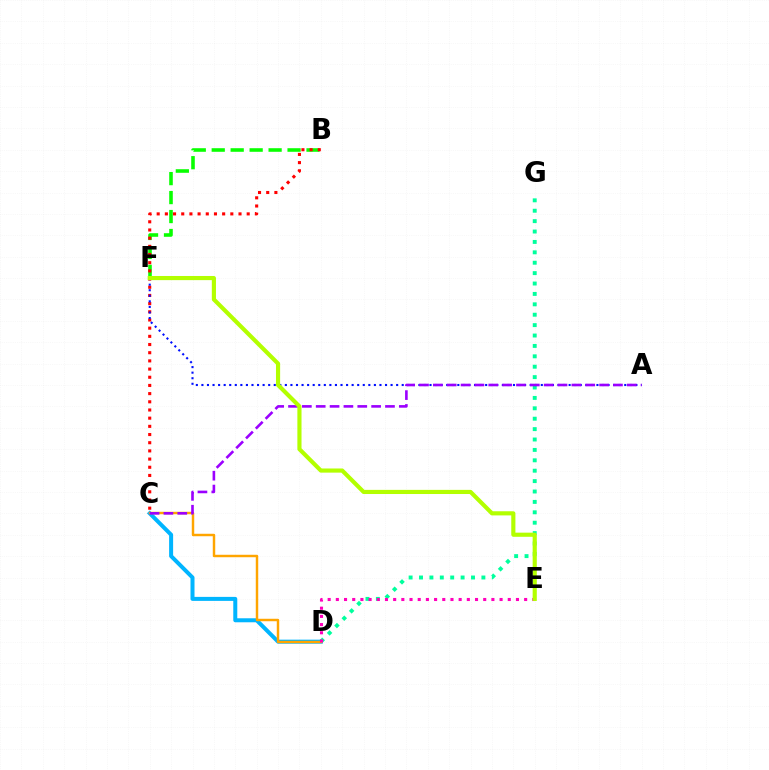{('C', 'D'): [{'color': '#00b5ff', 'line_style': 'solid', 'thickness': 2.88}, {'color': '#ffa500', 'line_style': 'solid', 'thickness': 1.77}], ('D', 'G'): [{'color': '#00ff9d', 'line_style': 'dotted', 'thickness': 2.83}], ('B', 'F'): [{'color': '#08ff00', 'line_style': 'dashed', 'thickness': 2.58}], ('B', 'C'): [{'color': '#ff0000', 'line_style': 'dotted', 'thickness': 2.22}], ('D', 'E'): [{'color': '#ff00bd', 'line_style': 'dotted', 'thickness': 2.22}], ('A', 'F'): [{'color': '#0010ff', 'line_style': 'dotted', 'thickness': 1.51}], ('A', 'C'): [{'color': '#9b00ff', 'line_style': 'dashed', 'thickness': 1.88}], ('E', 'F'): [{'color': '#b3ff00', 'line_style': 'solid', 'thickness': 2.98}]}